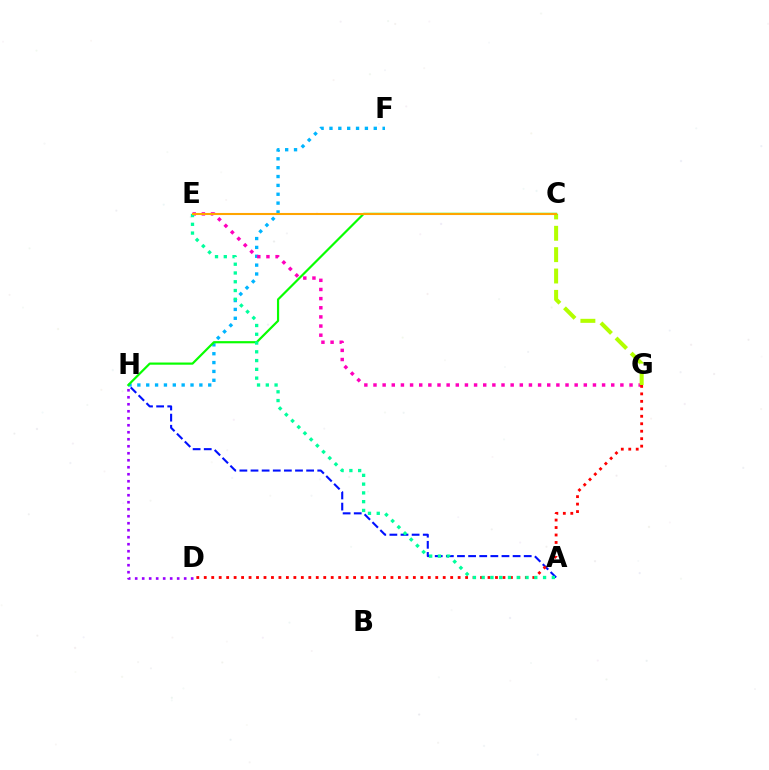{('D', 'H'): [{'color': '#9b00ff', 'line_style': 'dotted', 'thickness': 1.9}], ('F', 'H'): [{'color': '#00b5ff', 'line_style': 'dotted', 'thickness': 2.41}], ('A', 'H'): [{'color': '#0010ff', 'line_style': 'dashed', 'thickness': 1.51}], ('E', 'G'): [{'color': '#ff00bd', 'line_style': 'dotted', 'thickness': 2.48}], ('C', 'G'): [{'color': '#b3ff00', 'line_style': 'dashed', 'thickness': 2.9}], ('D', 'G'): [{'color': '#ff0000', 'line_style': 'dotted', 'thickness': 2.03}], ('C', 'H'): [{'color': '#08ff00', 'line_style': 'solid', 'thickness': 1.58}], ('A', 'E'): [{'color': '#00ff9d', 'line_style': 'dotted', 'thickness': 2.38}], ('C', 'E'): [{'color': '#ffa500', 'line_style': 'solid', 'thickness': 1.5}]}